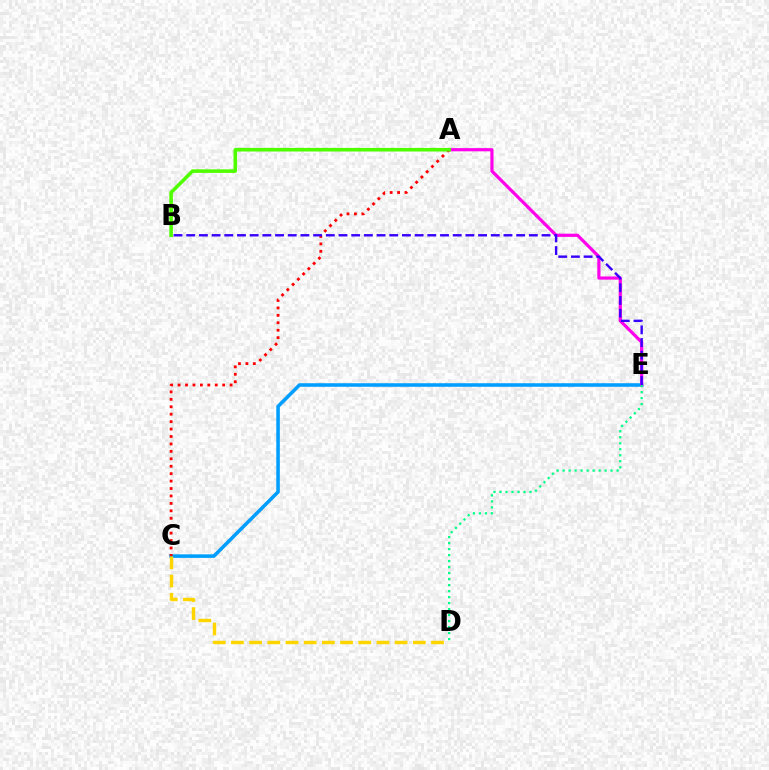{('C', 'E'): [{'color': '#009eff', 'line_style': 'solid', 'thickness': 2.55}], ('A', 'E'): [{'color': '#ff00ed', 'line_style': 'solid', 'thickness': 2.3}], ('A', 'C'): [{'color': '#ff0000', 'line_style': 'dotted', 'thickness': 2.02}], ('B', 'E'): [{'color': '#3700ff', 'line_style': 'dashed', 'thickness': 1.72}], ('C', 'D'): [{'color': '#ffd500', 'line_style': 'dashed', 'thickness': 2.47}], ('D', 'E'): [{'color': '#00ff86', 'line_style': 'dotted', 'thickness': 1.63}], ('A', 'B'): [{'color': '#4fff00', 'line_style': 'solid', 'thickness': 2.57}]}